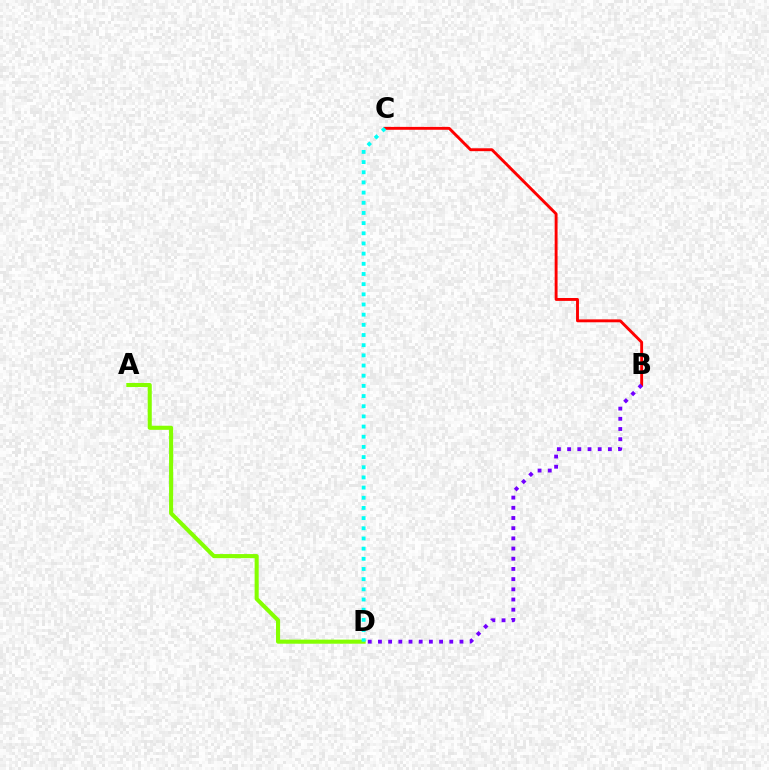{('A', 'D'): [{'color': '#84ff00', 'line_style': 'solid', 'thickness': 2.94}], ('B', 'C'): [{'color': '#ff0000', 'line_style': 'solid', 'thickness': 2.09}], ('C', 'D'): [{'color': '#00fff6', 'line_style': 'dotted', 'thickness': 2.76}], ('B', 'D'): [{'color': '#7200ff', 'line_style': 'dotted', 'thickness': 2.77}]}